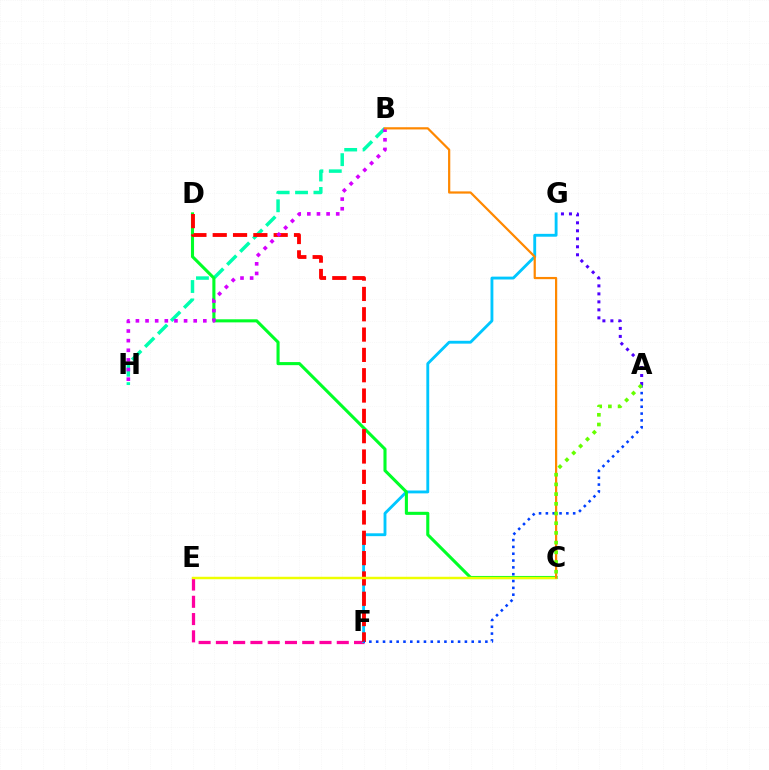{('E', 'F'): [{'color': '#ff00a0', 'line_style': 'dashed', 'thickness': 2.35}], ('B', 'H'): [{'color': '#00ffaf', 'line_style': 'dashed', 'thickness': 2.5}, {'color': '#d600ff', 'line_style': 'dotted', 'thickness': 2.62}], ('F', 'G'): [{'color': '#00c7ff', 'line_style': 'solid', 'thickness': 2.06}], ('C', 'D'): [{'color': '#00ff27', 'line_style': 'solid', 'thickness': 2.22}], ('D', 'F'): [{'color': '#ff0000', 'line_style': 'dashed', 'thickness': 2.76}], ('A', 'G'): [{'color': '#4f00ff', 'line_style': 'dotted', 'thickness': 2.17}], ('C', 'E'): [{'color': '#eeff00', 'line_style': 'solid', 'thickness': 1.76}], ('B', 'C'): [{'color': '#ff8800', 'line_style': 'solid', 'thickness': 1.6}], ('A', 'F'): [{'color': '#003fff', 'line_style': 'dotted', 'thickness': 1.85}], ('A', 'C'): [{'color': '#66ff00', 'line_style': 'dotted', 'thickness': 2.64}]}